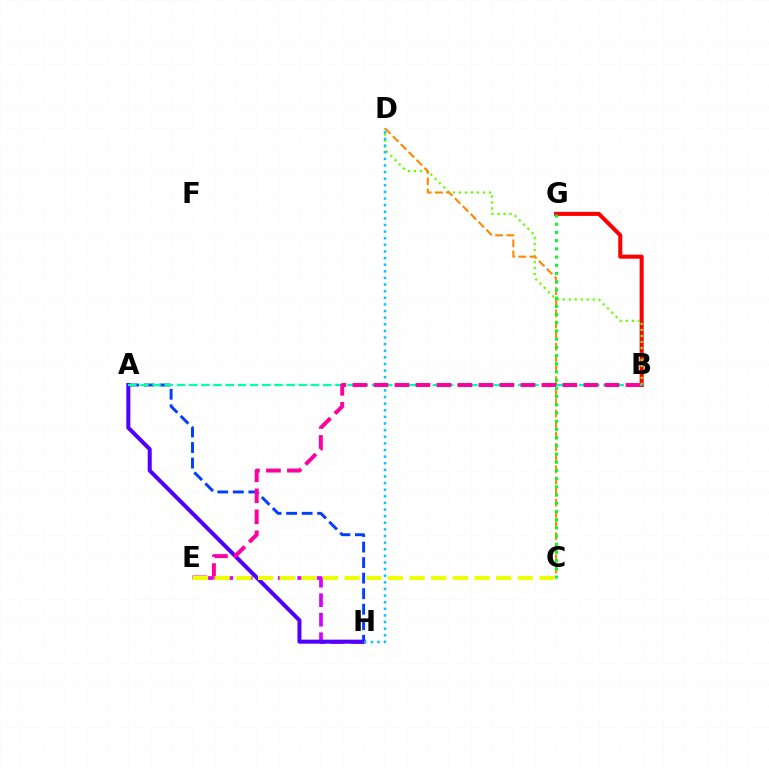{('B', 'G'): [{'color': '#ff0000', 'line_style': 'solid', 'thickness': 2.91}], ('B', 'D'): [{'color': '#66ff00', 'line_style': 'dotted', 'thickness': 1.63}], ('A', 'H'): [{'color': '#003fff', 'line_style': 'dashed', 'thickness': 2.11}, {'color': '#4f00ff', 'line_style': 'solid', 'thickness': 2.9}], ('C', 'D'): [{'color': '#ff8800', 'line_style': 'dashed', 'thickness': 1.51}], ('C', 'G'): [{'color': '#00ff27', 'line_style': 'dotted', 'thickness': 2.23}], ('E', 'H'): [{'color': '#d600ff', 'line_style': 'dashed', 'thickness': 2.65}], ('A', 'B'): [{'color': '#00ffaf', 'line_style': 'dashed', 'thickness': 1.66}], ('D', 'H'): [{'color': '#00c7ff', 'line_style': 'dotted', 'thickness': 1.8}], ('B', 'E'): [{'color': '#ff00a0', 'line_style': 'dashed', 'thickness': 2.85}], ('C', 'E'): [{'color': '#eeff00', 'line_style': 'dashed', 'thickness': 2.94}]}